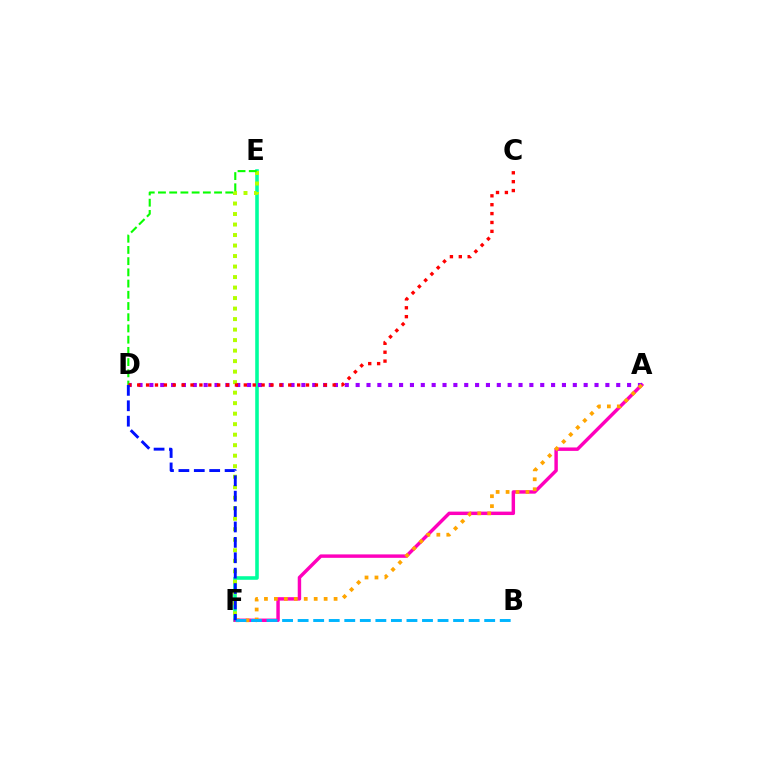{('E', 'F'): [{'color': '#00ff9d', 'line_style': 'solid', 'thickness': 2.58}, {'color': '#b3ff00', 'line_style': 'dotted', 'thickness': 2.85}], ('A', 'F'): [{'color': '#ff00bd', 'line_style': 'solid', 'thickness': 2.47}, {'color': '#ffa500', 'line_style': 'dotted', 'thickness': 2.7}], ('A', 'D'): [{'color': '#9b00ff', 'line_style': 'dotted', 'thickness': 2.95}], ('D', 'E'): [{'color': '#08ff00', 'line_style': 'dashed', 'thickness': 1.52}], ('B', 'F'): [{'color': '#00b5ff', 'line_style': 'dashed', 'thickness': 2.11}], ('C', 'D'): [{'color': '#ff0000', 'line_style': 'dotted', 'thickness': 2.41}], ('D', 'F'): [{'color': '#0010ff', 'line_style': 'dashed', 'thickness': 2.09}]}